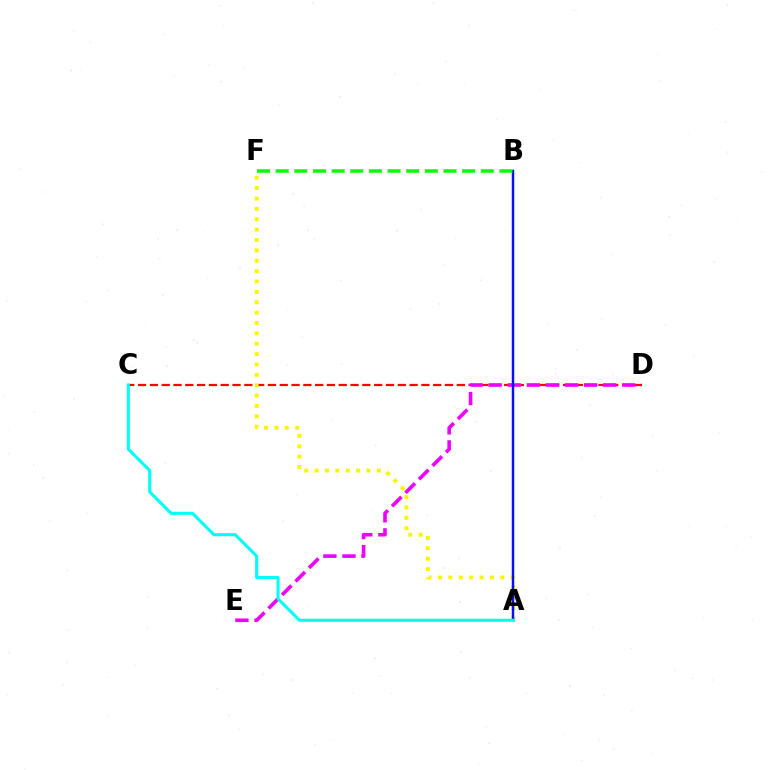{('C', 'D'): [{'color': '#ff0000', 'line_style': 'dashed', 'thickness': 1.6}], ('A', 'F'): [{'color': '#fcf500', 'line_style': 'dotted', 'thickness': 2.82}], ('D', 'E'): [{'color': '#ee00ff', 'line_style': 'dashed', 'thickness': 2.59}], ('A', 'B'): [{'color': '#0010ff', 'line_style': 'solid', 'thickness': 1.77}], ('A', 'C'): [{'color': '#00fff6', 'line_style': 'solid', 'thickness': 2.2}], ('B', 'F'): [{'color': '#08ff00', 'line_style': 'dashed', 'thickness': 2.53}]}